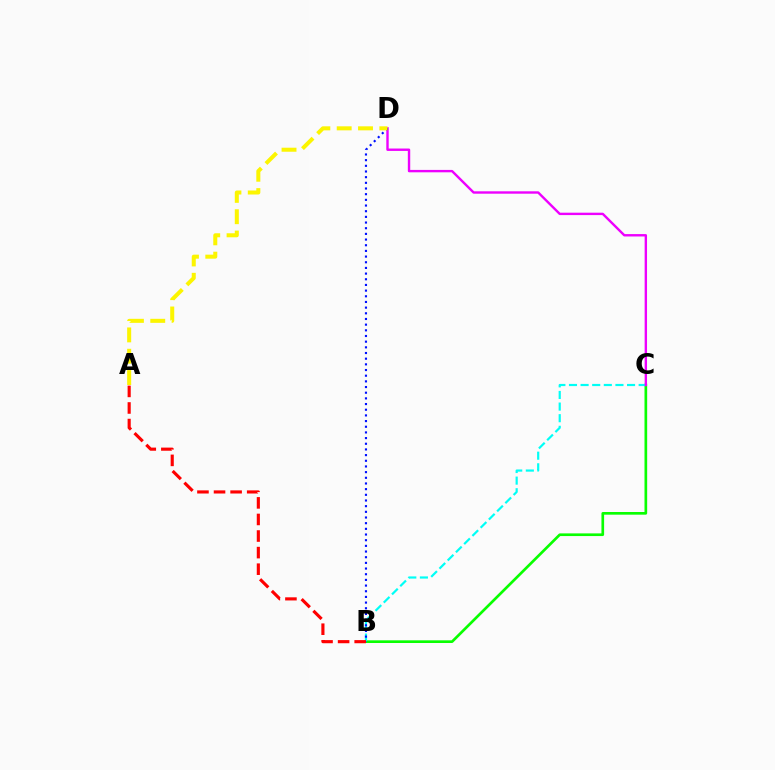{('B', 'C'): [{'color': '#08ff00', 'line_style': 'solid', 'thickness': 1.92}, {'color': '#00fff6', 'line_style': 'dashed', 'thickness': 1.58}], ('C', 'D'): [{'color': '#ee00ff', 'line_style': 'solid', 'thickness': 1.73}], ('B', 'D'): [{'color': '#0010ff', 'line_style': 'dotted', 'thickness': 1.54}], ('A', 'B'): [{'color': '#ff0000', 'line_style': 'dashed', 'thickness': 2.25}], ('A', 'D'): [{'color': '#fcf500', 'line_style': 'dashed', 'thickness': 2.9}]}